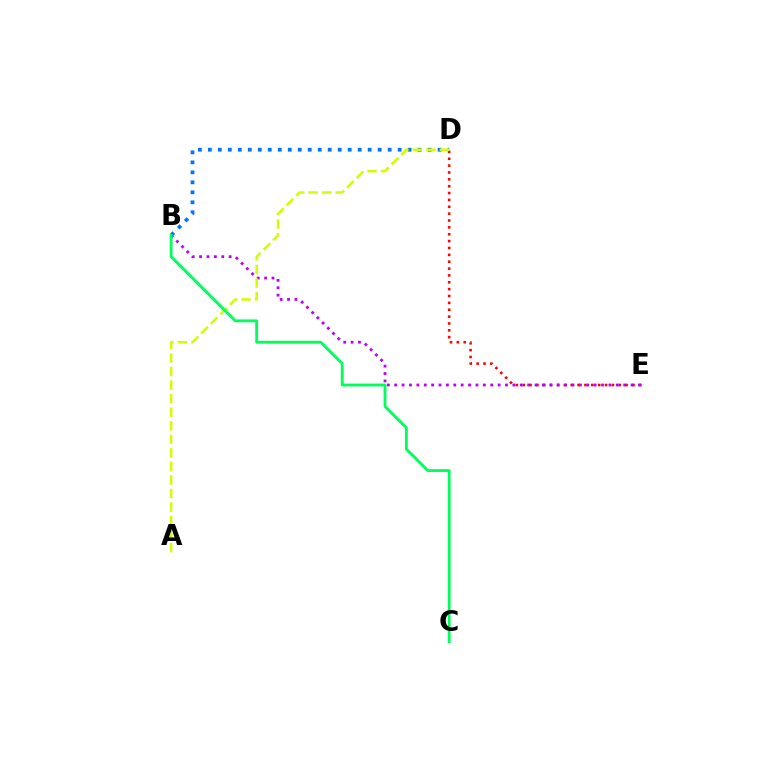{('D', 'E'): [{'color': '#ff0000', 'line_style': 'dotted', 'thickness': 1.86}], ('B', 'E'): [{'color': '#b900ff', 'line_style': 'dotted', 'thickness': 2.01}], ('B', 'D'): [{'color': '#0074ff', 'line_style': 'dotted', 'thickness': 2.71}], ('A', 'D'): [{'color': '#d1ff00', 'line_style': 'dashed', 'thickness': 1.84}], ('B', 'C'): [{'color': '#00ff5c', 'line_style': 'solid', 'thickness': 2.04}]}